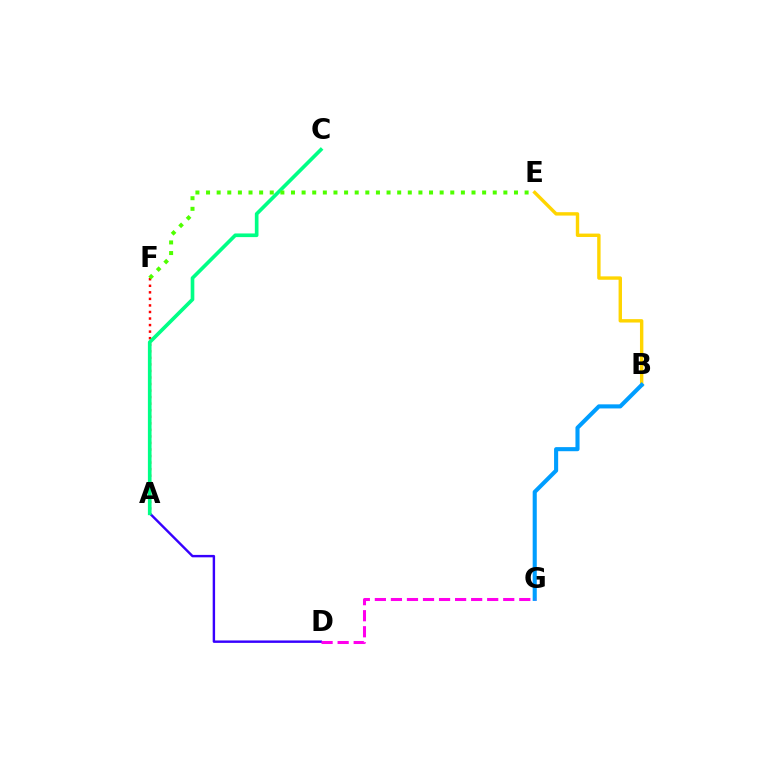{('A', 'D'): [{'color': '#3700ff', 'line_style': 'solid', 'thickness': 1.74}], ('B', 'E'): [{'color': '#ffd500', 'line_style': 'solid', 'thickness': 2.45}], ('A', 'F'): [{'color': '#ff0000', 'line_style': 'dotted', 'thickness': 1.78}], ('B', 'G'): [{'color': '#009eff', 'line_style': 'solid', 'thickness': 2.95}], ('A', 'C'): [{'color': '#00ff86', 'line_style': 'solid', 'thickness': 2.63}], ('D', 'G'): [{'color': '#ff00ed', 'line_style': 'dashed', 'thickness': 2.18}], ('E', 'F'): [{'color': '#4fff00', 'line_style': 'dotted', 'thickness': 2.89}]}